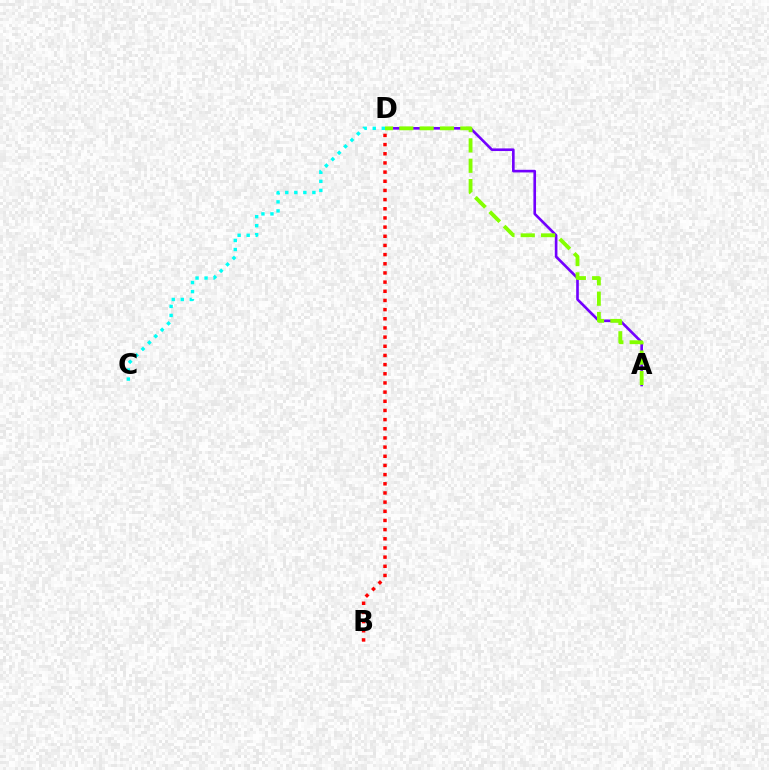{('A', 'D'): [{'color': '#7200ff', 'line_style': 'solid', 'thickness': 1.9}, {'color': '#84ff00', 'line_style': 'dashed', 'thickness': 2.76}], ('C', 'D'): [{'color': '#00fff6', 'line_style': 'dotted', 'thickness': 2.46}], ('B', 'D'): [{'color': '#ff0000', 'line_style': 'dotted', 'thickness': 2.49}]}